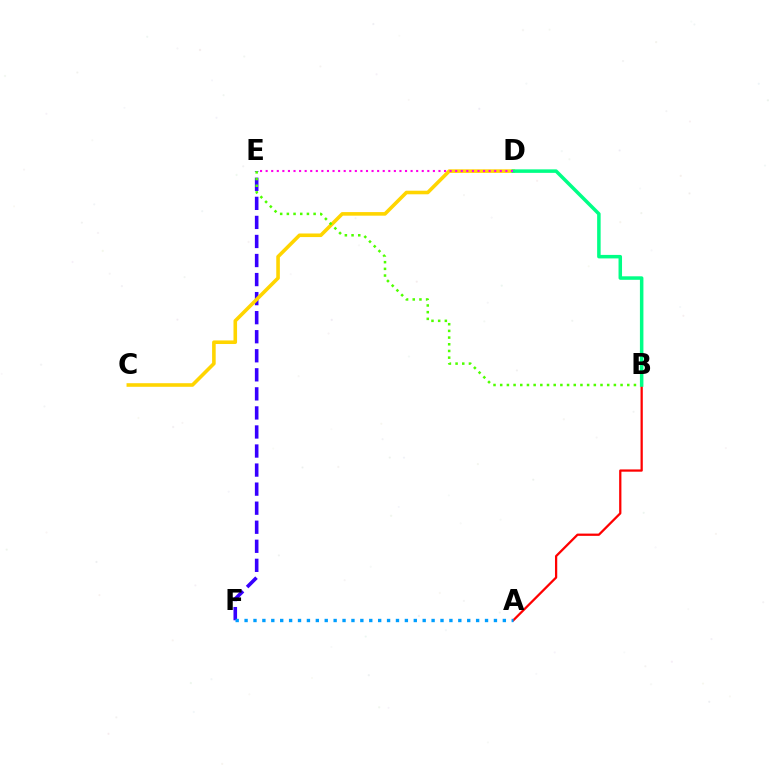{('E', 'F'): [{'color': '#3700ff', 'line_style': 'dashed', 'thickness': 2.59}], ('A', 'B'): [{'color': '#ff0000', 'line_style': 'solid', 'thickness': 1.63}], ('C', 'D'): [{'color': '#ffd500', 'line_style': 'solid', 'thickness': 2.58}], ('B', 'E'): [{'color': '#4fff00', 'line_style': 'dotted', 'thickness': 1.82}], ('A', 'F'): [{'color': '#009eff', 'line_style': 'dotted', 'thickness': 2.42}], ('B', 'D'): [{'color': '#00ff86', 'line_style': 'solid', 'thickness': 2.52}], ('D', 'E'): [{'color': '#ff00ed', 'line_style': 'dotted', 'thickness': 1.51}]}